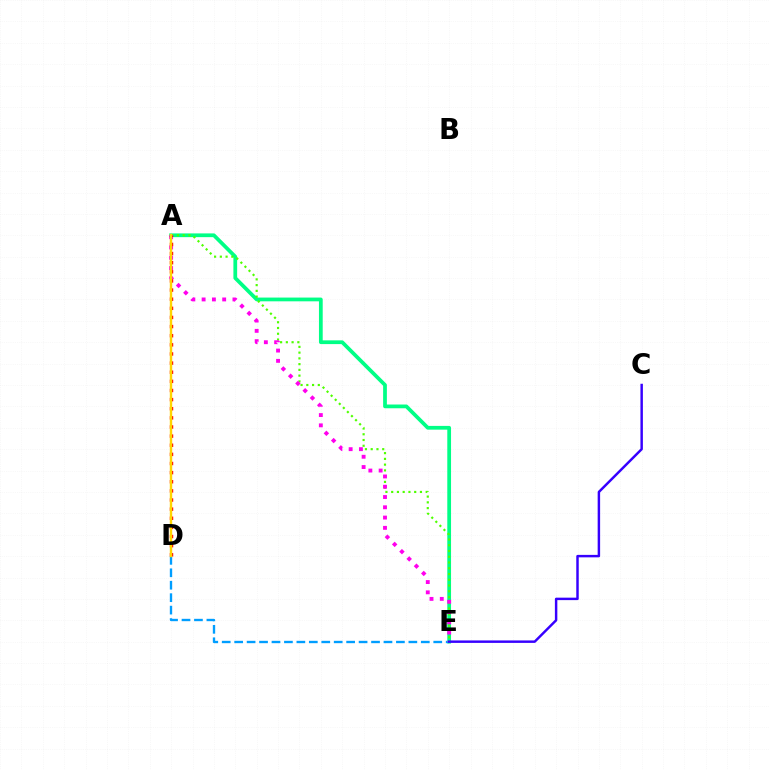{('A', 'E'): [{'color': '#00ff86', 'line_style': 'solid', 'thickness': 2.7}, {'color': '#4fff00', 'line_style': 'dotted', 'thickness': 1.56}, {'color': '#ff00ed', 'line_style': 'dotted', 'thickness': 2.79}], ('D', 'E'): [{'color': '#009eff', 'line_style': 'dashed', 'thickness': 1.69}], ('A', 'D'): [{'color': '#ff0000', 'line_style': 'dotted', 'thickness': 2.48}, {'color': '#ffd500', 'line_style': 'solid', 'thickness': 1.74}], ('C', 'E'): [{'color': '#3700ff', 'line_style': 'solid', 'thickness': 1.77}]}